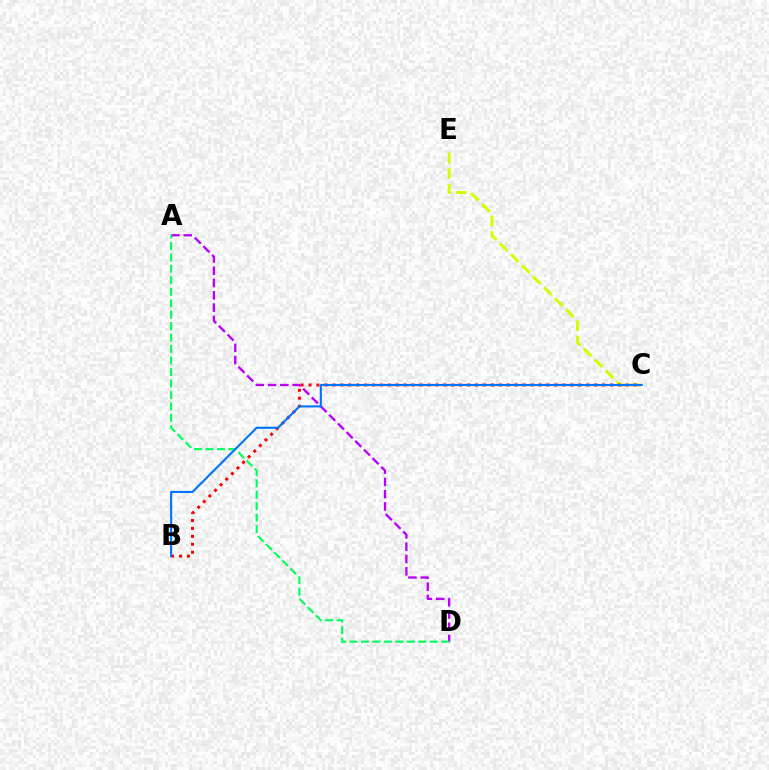{('C', 'E'): [{'color': '#d1ff00', 'line_style': 'dashed', 'thickness': 2.11}], ('B', 'C'): [{'color': '#ff0000', 'line_style': 'dotted', 'thickness': 2.15}, {'color': '#0074ff', 'line_style': 'solid', 'thickness': 1.53}], ('A', 'D'): [{'color': '#b900ff', 'line_style': 'dashed', 'thickness': 1.67}, {'color': '#00ff5c', 'line_style': 'dashed', 'thickness': 1.56}]}